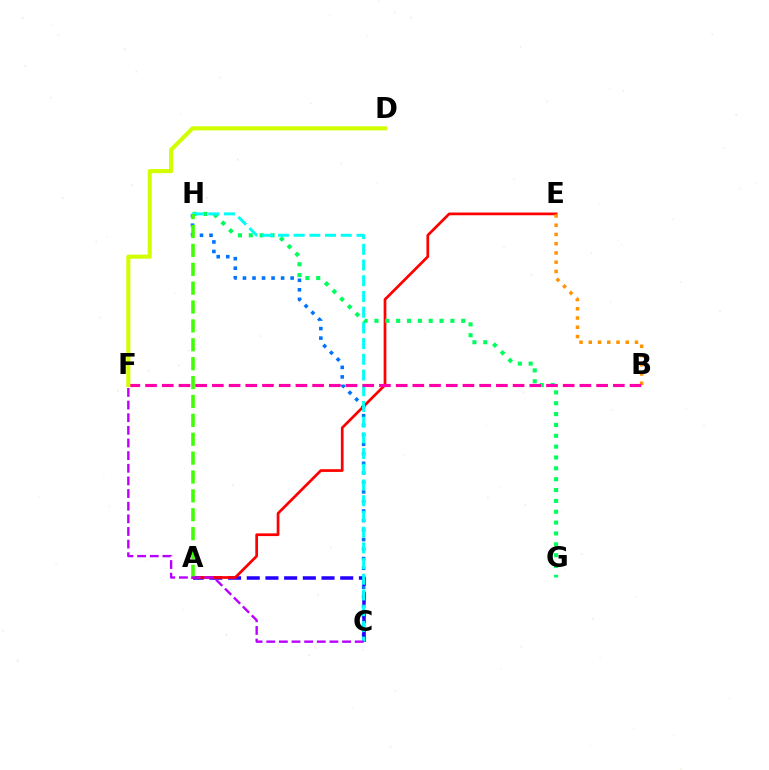{('C', 'H'): [{'color': '#0074ff', 'line_style': 'dotted', 'thickness': 2.59}, {'color': '#00fff6', 'line_style': 'dashed', 'thickness': 2.13}], ('A', 'C'): [{'color': '#2500ff', 'line_style': 'dashed', 'thickness': 2.54}], ('A', 'E'): [{'color': '#ff0000', 'line_style': 'solid', 'thickness': 1.96}], ('B', 'E'): [{'color': '#ff9400', 'line_style': 'dotted', 'thickness': 2.51}], ('G', 'H'): [{'color': '#00ff5c', 'line_style': 'dotted', 'thickness': 2.95}], ('B', 'F'): [{'color': '#ff00ac', 'line_style': 'dashed', 'thickness': 2.27}], ('A', 'H'): [{'color': '#3dff00', 'line_style': 'dashed', 'thickness': 2.57}], ('C', 'F'): [{'color': '#b900ff', 'line_style': 'dashed', 'thickness': 1.72}], ('D', 'F'): [{'color': '#d1ff00', 'line_style': 'solid', 'thickness': 2.95}]}